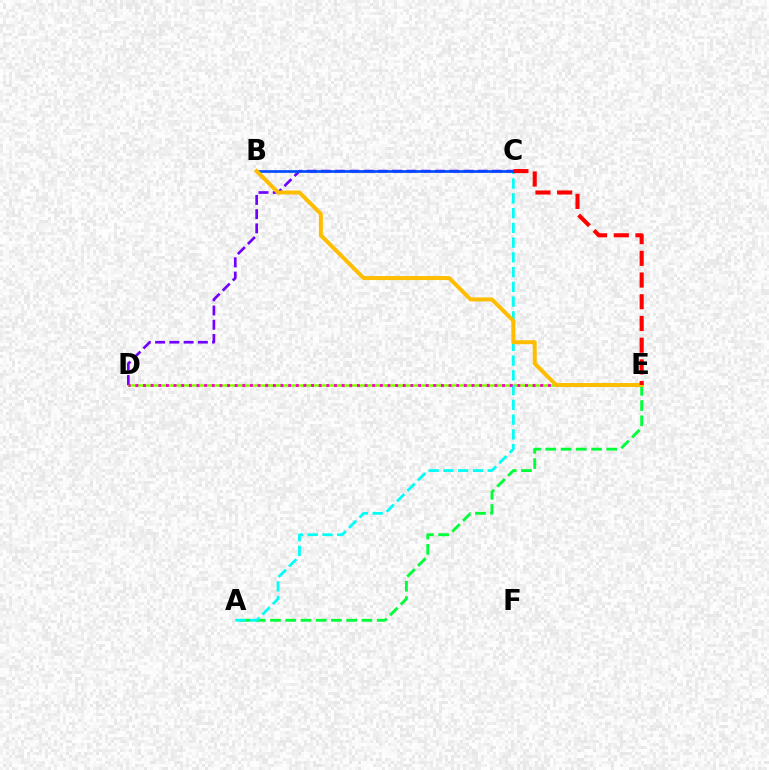{('A', 'E'): [{'color': '#00ff39', 'line_style': 'dashed', 'thickness': 2.07}], ('D', 'E'): [{'color': '#84ff00', 'line_style': 'solid', 'thickness': 1.81}, {'color': '#ff00cf', 'line_style': 'dotted', 'thickness': 2.08}], ('A', 'C'): [{'color': '#00fff6', 'line_style': 'dashed', 'thickness': 2.0}], ('C', 'D'): [{'color': '#7200ff', 'line_style': 'dashed', 'thickness': 1.94}], ('B', 'C'): [{'color': '#004bff', 'line_style': 'solid', 'thickness': 1.92}], ('B', 'E'): [{'color': '#ffbd00', 'line_style': 'solid', 'thickness': 2.86}], ('C', 'E'): [{'color': '#ff0000', 'line_style': 'dashed', 'thickness': 2.95}]}